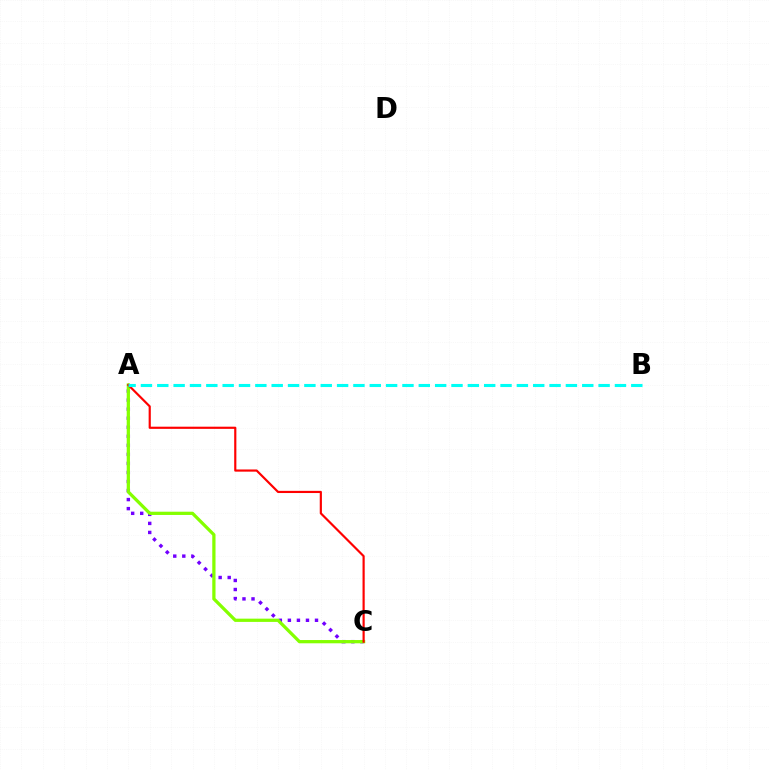{('A', 'C'): [{'color': '#7200ff', 'line_style': 'dotted', 'thickness': 2.46}, {'color': '#84ff00', 'line_style': 'solid', 'thickness': 2.34}, {'color': '#ff0000', 'line_style': 'solid', 'thickness': 1.57}], ('A', 'B'): [{'color': '#00fff6', 'line_style': 'dashed', 'thickness': 2.22}]}